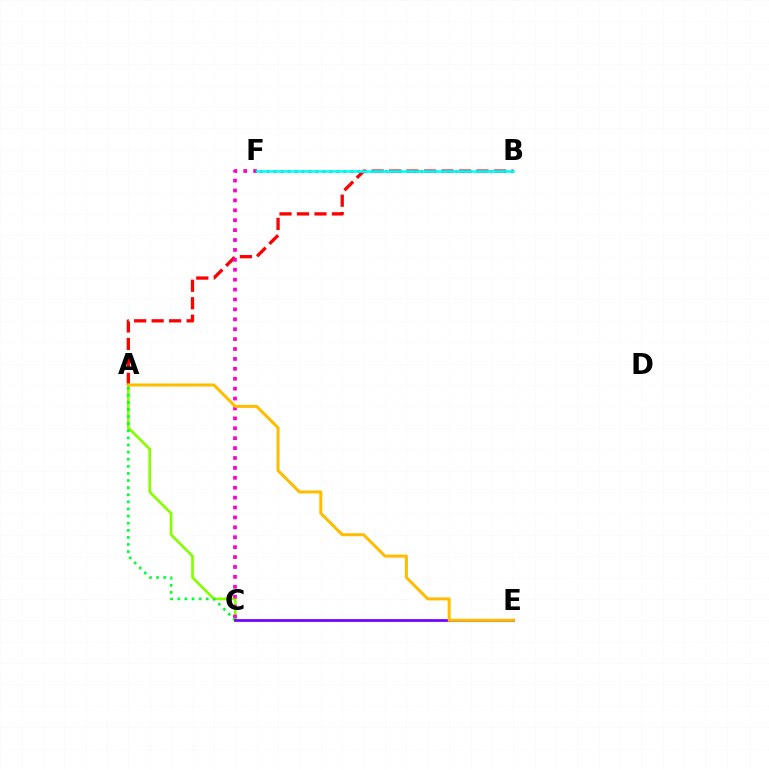{('A', 'B'): [{'color': '#ff0000', 'line_style': 'dashed', 'thickness': 2.37}], ('A', 'C'): [{'color': '#84ff00', 'line_style': 'solid', 'thickness': 1.92}, {'color': '#00ff39', 'line_style': 'dotted', 'thickness': 1.93}], ('C', 'F'): [{'color': '#ff00cf', 'line_style': 'dotted', 'thickness': 2.69}], ('C', 'E'): [{'color': '#7200ff', 'line_style': 'solid', 'thickness': 1.97}], ('B', 'F'): [{'color': '#004bff', 'line_style': 'dotted', 'thickness': 1.89}, {'color': '#00fff6', 'line_style': 'solid', 'thickness': 1.86}], ('A', 'E'): [{'color': '#ffbd00', 'line_style': 'solid', 'thickness': 2.18}]}